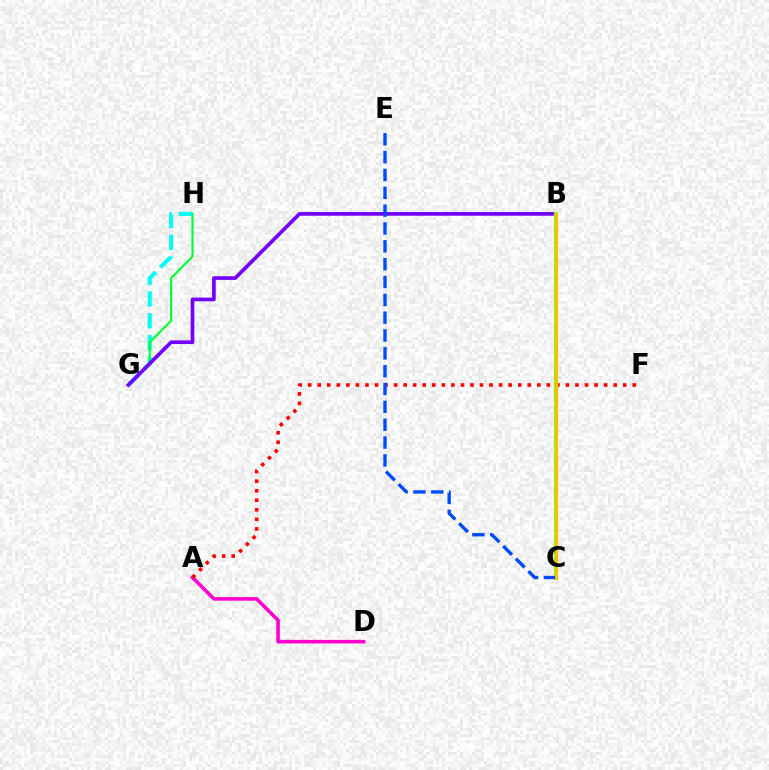{('A', 'D'): [{'color': '#ff00cf', 'line_style': 'solid', 'thickness': 2.58}], ('G', 'H'): [{'color': '#00fff6', 'line_style': 'dashed', 'thickness': 2.96}, {'color': '#00ff39', 'line_style': 'solid', 'thickness': 1.56}], ('A', 'F'): [{'color': '#ff0000', 'line_style': 'dotted', 'thickness': 2.59}], ('B', 'G'): [{'color': '#7200ff', 'line_style': 'solid', 'thickness': 2.65}], ('B', 'C'): [{'color': '#84ff00', 'line_style': 'solid', 'thickness': 2.98}, {'color': '#ffbd00', 'line_style': 'solid', 'thickness': 2.15}], ('C', 'E'): [{'color': '#004bff', 'line_style': 'dashed', 'thickness': 2.42}]}